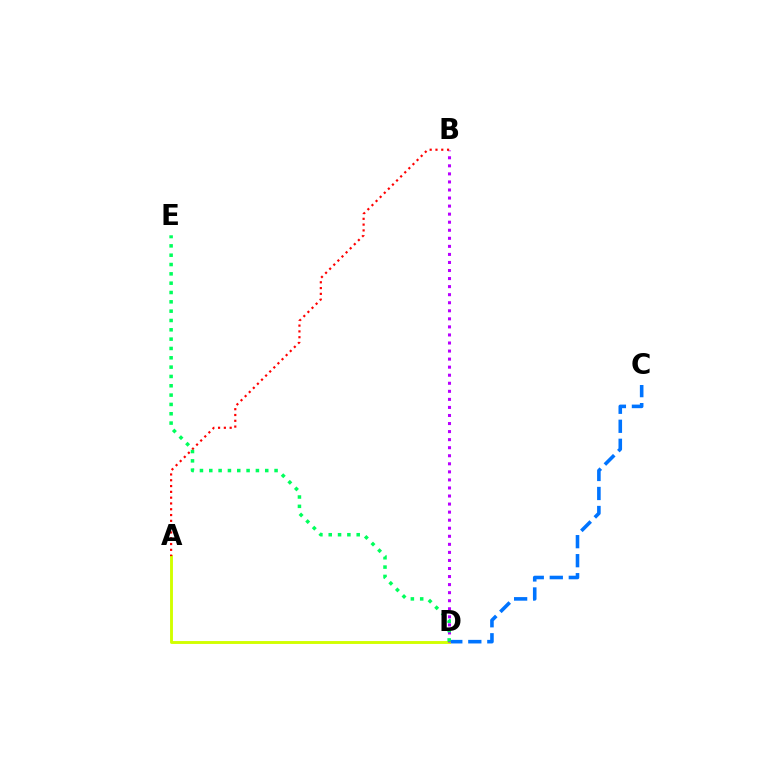{('C', 'D'): [{'color': '#0074ff', 'line_style': 'dashed', 'thickness': 2.58}], ('A', 'D'): [{'color': '#d1ff00', 'line_style': 'solid', 'thickness': 2.08}], ('B', 'D'): [{'color': '#b900ff', 'line_style': 'dotted', 'thickness': 2.19}], ('A', 'B'): [{'color': '#ff0000', 'line_style': 'dotted', 'thickness': 1.58}], ('D', 'E'): [{'color': '#00ff5c', 'line_style': 'dotted', 'thickness': 2.53}]}